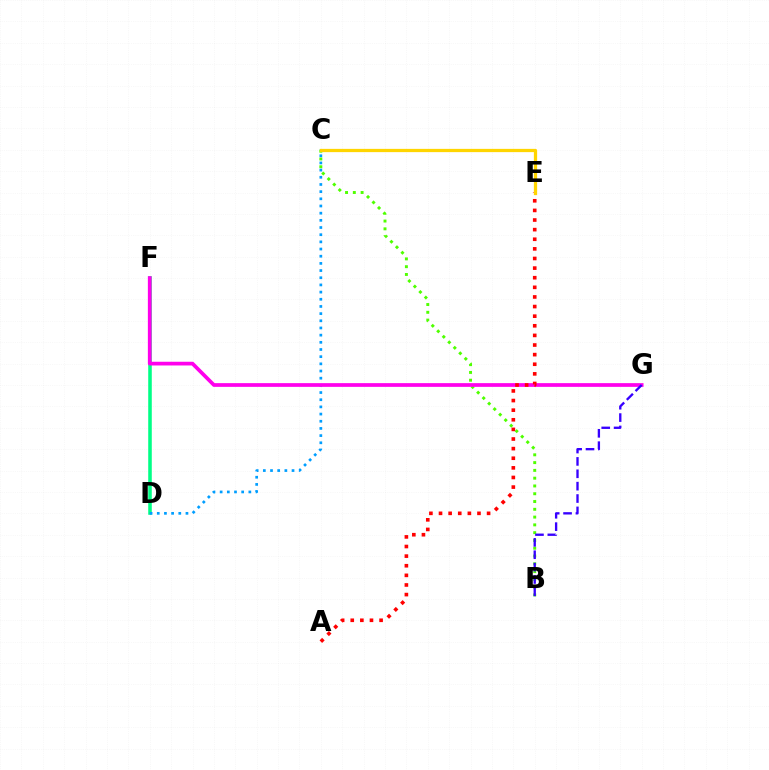{('B', 'C'): [{'color': '#4fff00', 'line_style': 'dotted', 'thickness': 2.11}], ('D', 'F'): [{'color': '#00ff86', 'line_style': 'solid', 'thickness': 2.56}], ('C', 'D'): [{'color': '#009eff', 'line_style': 'dotted', 'thickness': 1.95}], ('F', 'G'): [{'color': '#ff00ed', 'line_style': 'solid', 'thickness': 2.68}], ('A', 'E'): [{'color': '#ff0000', 'line_style': 'dotted', 'thickness': 2.61}], ('B', 'G'): [{'color': '#3700ff', 'line_style': 'dashed', 'thickness': 1.68}], ('C', 'E'): [{'color': '#ffd500', 'line_style': 'solid', 'thickness': 2.35}]}